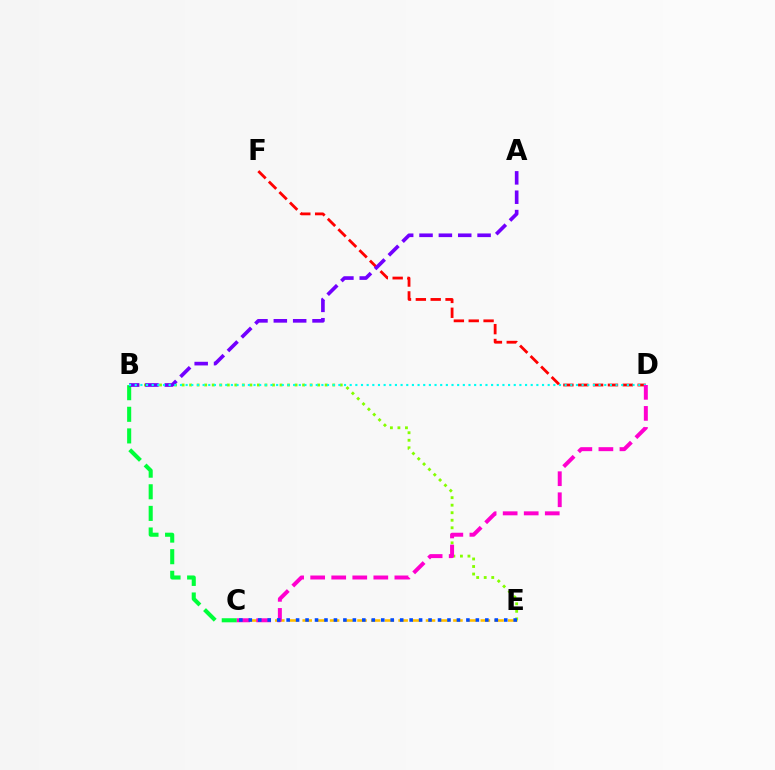{('C', 'E'): [{'color': '#ffbd00', 'line_style': 'dashed', 'thickness': 1.86}, {'color': '#004bff', 'line_style': 'dotted', 'thickness': 2.57}], ('B', 'C'): [{'color': '#00ff39', 'line_style': 'dashed', 'thickness': 2.94}], ('D', 'F'): [{'color': '#ff0000', 'line_style': 'dashed', 'thickness': 2.02}], ('B', 'E'): [{'color': '#84ff00', 'line_style': 'dotted', 'thickness': 2.05}], ('A', 'B'): [{'color': '#7200ff', 'line_style': 'dashed', 'thickness': 2.63}], ('B', 'D'): [{'color': '#00fff6', 'line_style': 'dotted', 'thickness': 1.54}], ('C', 'D'): [{'color': '#ff00cf', 'line_style': 'dashed', 'thickness': 2.86}]}